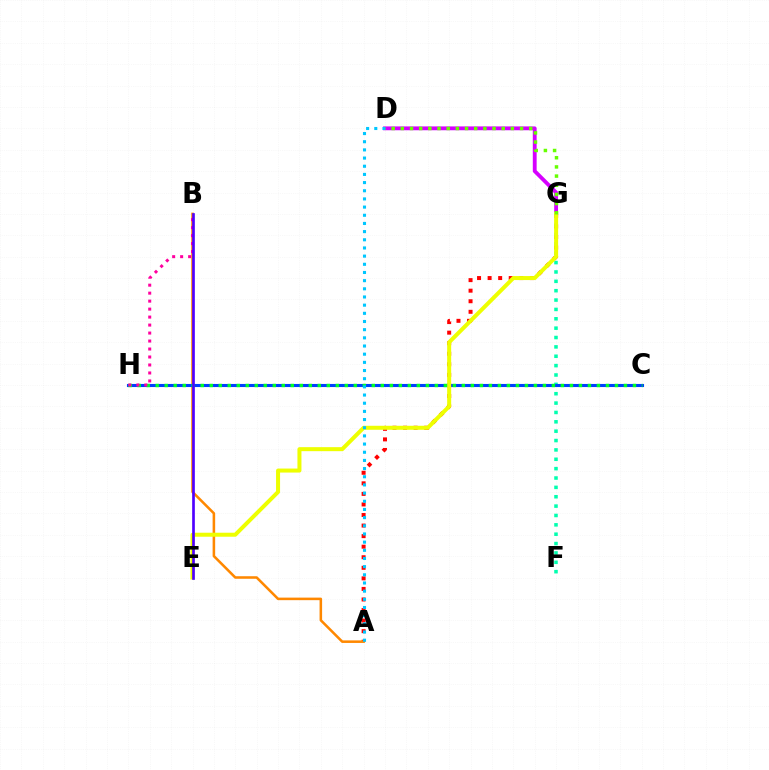{('D', 'G'): [{'color': '#d600ff', 'line_style': 'solid', 'thickness': 2.76}, {'color': '#66ff00', 'line_style': 'dotted', 'thickness': 2.49}], ('A', 'G'): [{'color': '#ff0000', 'line_style': 'dotted', 'thickness': 2.87}], ('F', 'G'): [{'color': '#00ffaf', 'line_style': 'dotted', 'thickness': 2.54}], ('A', 'B'): [{'color': '#ff8800', 'line_style': 'solid', 'thickness': 1.83}], ('C', 'H'): [{'color': '#003fff', 'line_style': 'solid', 'thickness': 2.22}, {'color': '#00ff27', 'line_style': 'dotted', 'thickness': 2.45}], ('E', 'G'): [{'color': '#eeff00', 'line_style': 'solid', 'thickness': 2.89}], ('A', 'D'): [{'color': '#00c7ff', 'line_style': 'dotted', 'thickness': 2.22}], ('B', 'H'): [{'color': '#ff00a0', 'line_style': 'dotted', 'thickness': 2.17}], ('B', 'E'): [{'color': '#4f00ff', 'line_style': 'solid', 'thickness': 1.92}]}